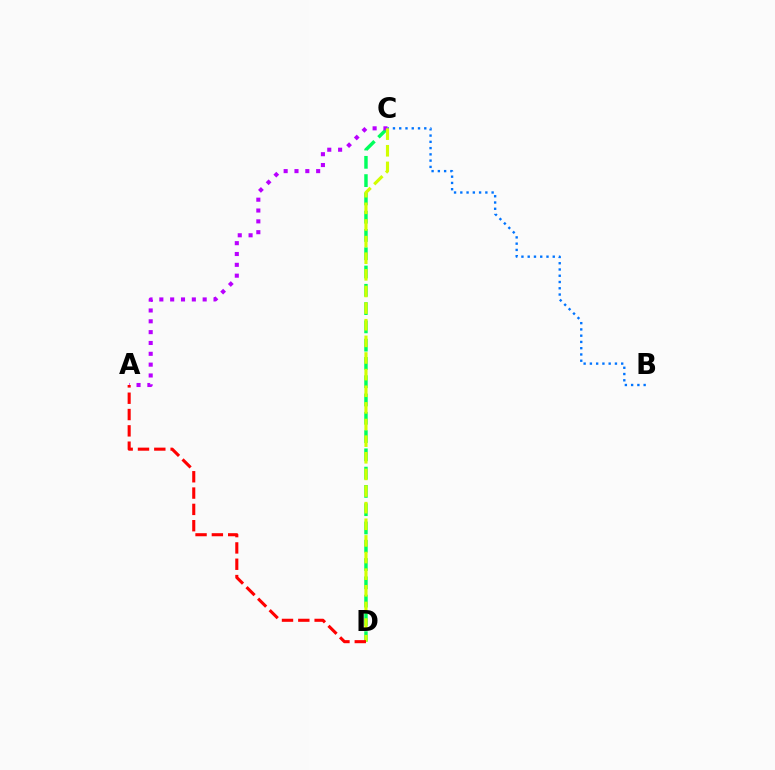{('B', 'C'): [{'color': '#0074ff', 'line_style': 'dotted', 'thickness': 1.7}], ('C', 'D'): [{'color': '#00ff5c', 'line_style': 'dashed', 'thickness': 2.48}, {'color': '#d1ff00', 'line_style': 'dashed', 'thickness': 2.26}], ('A', 'C'): [{'color': '#b900ff', 'line_style': 'dotted', 'thickness': 2.94}], ('A', 'D'): [{'color': '#ff0000', 'line_style': 'dashed', 'thickness': 2.22}]}